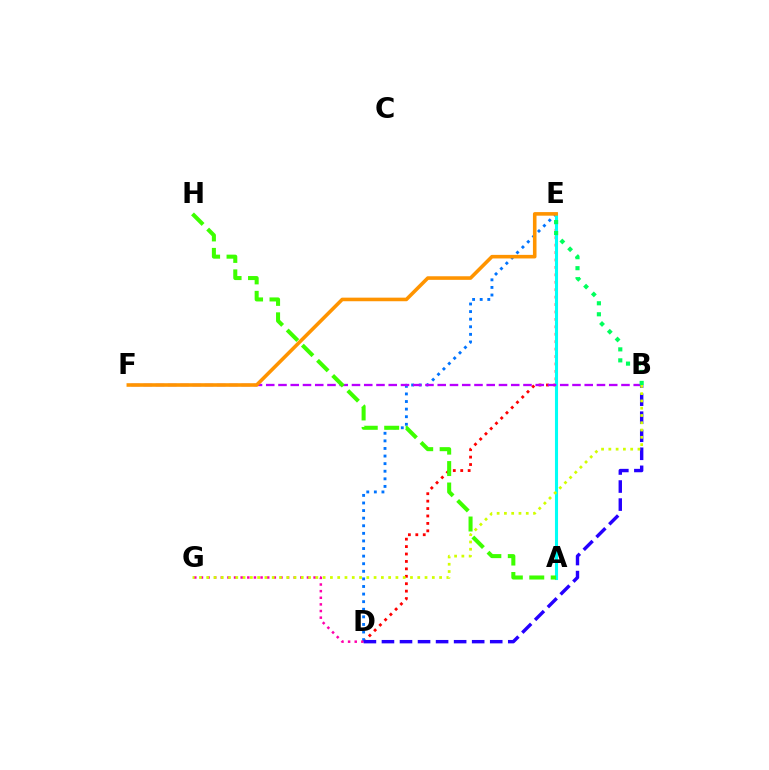{('D', 'E'): [{'color': '#ff0000', 'line_style': 'dotted', 'thickness': 2.02}, {'color': '#0074ff', 'line_style': 'dotted', 'thickness': 2.06}], ('A', 'E'): [{'color': '#00fff6', 'line_style': 'solid', 'thickness': 2.22}], ('B', 'F'): [{'color': '#b900ff', 'line_style': 'dashed', 'thickness': 1.66}], ('D', 'G'): [{'color': '#ff00ac', 'line_style': 'dotted', 'thickness': 1.8}], ('B', 'D'): [{'color': '#2500ff', 'line_style': 'dashed', 'thickness': 2.45}], ('A', 'H'): [{'color': '#3dff00', 'line_style': 'dashed', 'thickness': 2.91}], ('B', 'G'): [{'color': '#d1ff00', 'line_style': 'dotted', 'thickness': 1.98}], ('B', 'E'): [{'color': '#00ff5c', 'line_style': 'dotted', 'thickness': 2.99}], ('E', 'F'): [{'color': '#ff9400', 'line_style': 'solid', 'thickness': 2.58}]}